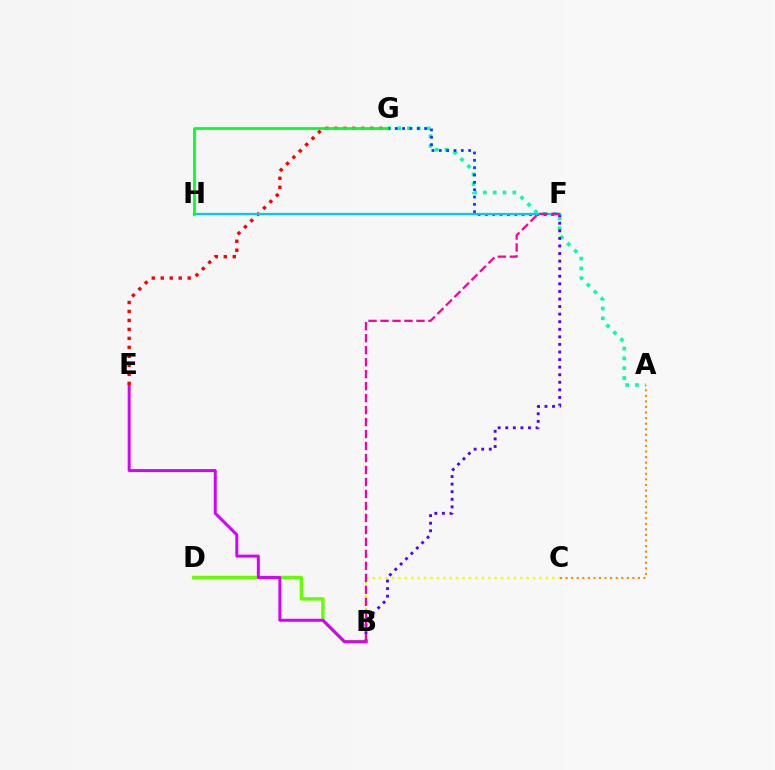{('B', 'D'): [{'color': '#66ff00', 'line_style': 'solid', 'thickness': 2.46}], ('A', 'G'): [{'color': '#00ffaf', 'line_style': 'dotted', 'thickness': 2.67}], ('B', 'E'): [{'color': '#d600ff', 'line_style': 'solid', 'thickness': 2.13}], ('B', 'C'): [{'color': '#eeff00', 'line_style': 'dotted', 'thickness': 1.74}], ('B', 'F'): [{'color': '#4f00ff', 'line_style': 'dotted', 'thickness': 2.06}, {'color': '#ff00a0', 'line_style': 'dashed', 'thickness': 1.63}], ('E', 'G'): [{'color': '#ff0000', 'line_style': 'dotted', 'thickness': 2.44}], ('F', 'G'): [{'color': '#003fff', 'line_style': 'dotted', 'thickness': 1.99}], ('F', 'H'): [{'color': '#00c7ff', 'line_style': 'solid', 'thickness': 1.64}], ('G', 'H'): [{'color': '#00ff27', 'line_style': 'solid', 'thickness': 1.96}], ('A', 'C'): [{'color': '#ff8800', 'line_style': 'dotted', 'thickness': 1.51}]}